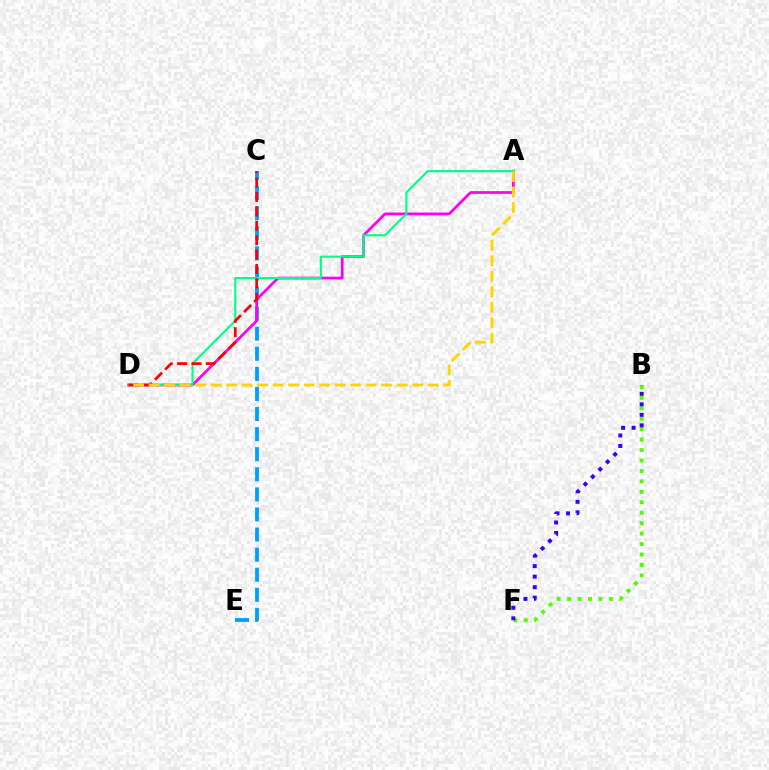{('C', 'E'): [{'color': '#009eff', 'line_style': 'dashed', 'thickness': 2.73}], ('A', 'D'): [{'color': '#ff00ed', 'line_style': 'solid', 'thickness': 1.96}, {'color': '#00ff86', 'line_style': 'solid', 'thickness': 1.52}, {'color': '#ffd500', 'line_style': 'dashed', 'thickness': 2.11}], ('B', 'F'): [{'color': '#4fff00', 'line_style': 'dotted', 'thickness': 2.84}, {'color': '#3700ff', 'line_style': 'dotted', 'thickness': 2.85}], ('C', 'D'): [{'color': '#ff0000', 'line_style': 'dashed', 'thickness': 1.96}]}